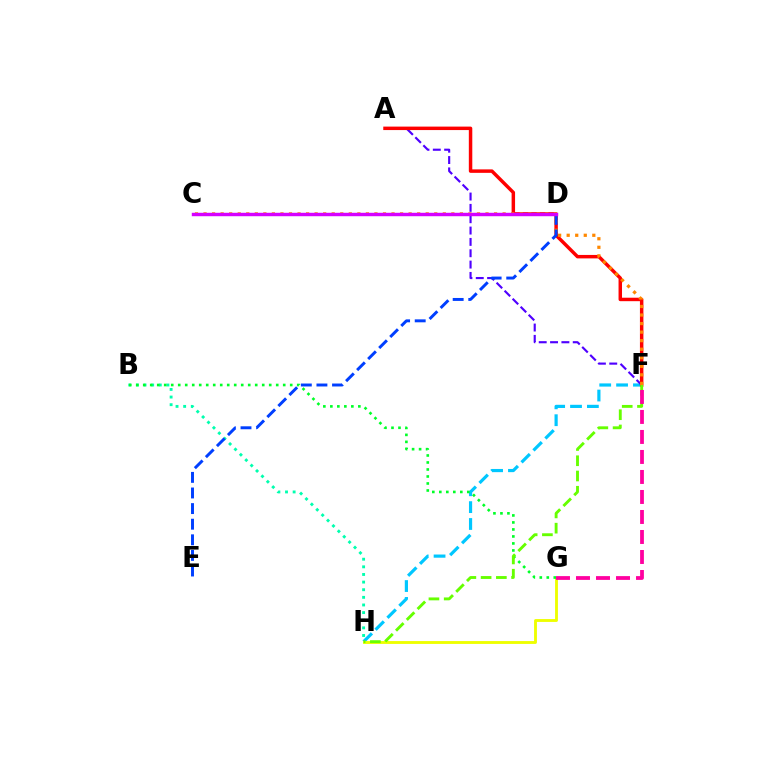{('F', 'H'): [{'color': '#00c7ff', 'line_style': 'dashed', 'thickness': 2.29}, {'color': '#66ff00', 'line_style': 'dashed', 'thickness': 2.07}], ('A', 'F'): [{'color': '#4f00ff', 'line_style': 'dashed', 'thickness': 1.54}, {'color': '#ff0000', 'line_style': 'solid', 'thickness': 2.5}], ('B', 'H'): [{'color': '#00ffaf', 'line_style': 'dotted', 'thickness': 2.07}], ('G', 'H'): [{'color': '#eeff00', 'line_style': 'solid', 'thickness': 2.06}], ('B', 'G'): [{'color': '#00ff27', 'line_style': 'dotted', 'thickness': 1.9}], ('C', 'F'): [{'color': '#ff8800', 'line_style': 'dotted', 'thickness': 2.32}], ('D', 'E'): [{'color': '#003fff', 'line_style': 'dashed', 'thickness': 2.12}], ('F', 'G'): [{'color': '#ff00a0', 'line_style': 'dashed', 'thickness': 2.72}], ('C', 'D'): [{'color': '#d600ff', 'line_style': 'solid', 'thickness': 2.47}]}